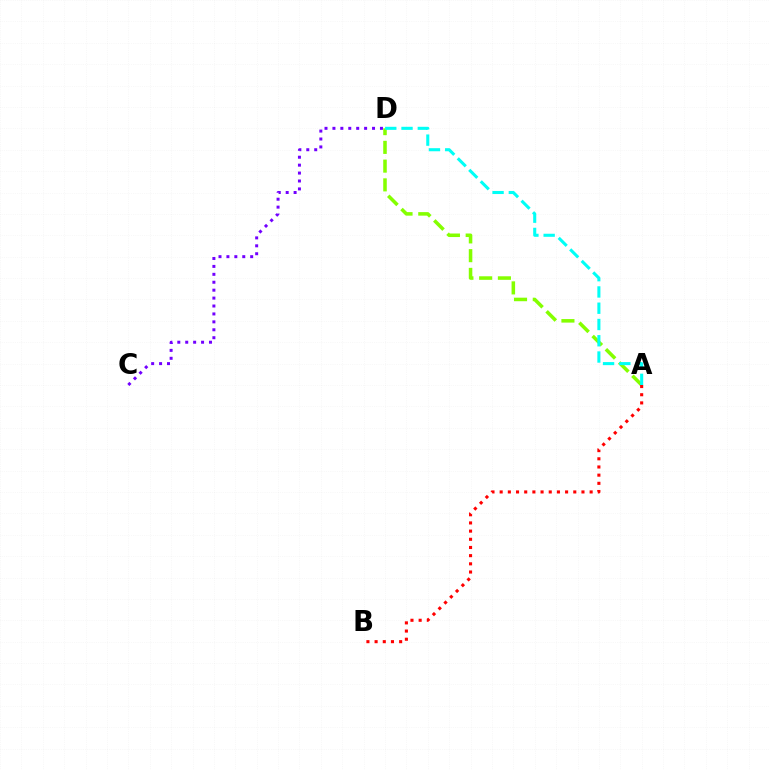{('A', 'D'): [{'color': '#84ff00', 'line_style': 'dashed', 'thickness': 2.55}, {'color': '#00fff6', 'line_style': 'dashed', 'thickness': 2.21}], ('C', 'D'): [{'color': '#7200ff', 'line_style': 'dotted', 'thickness': 2.15}], ('A', 'B'): [{'color': '#ff0000', 'line_style': 'dotted', 'thickness': 2.22}]}